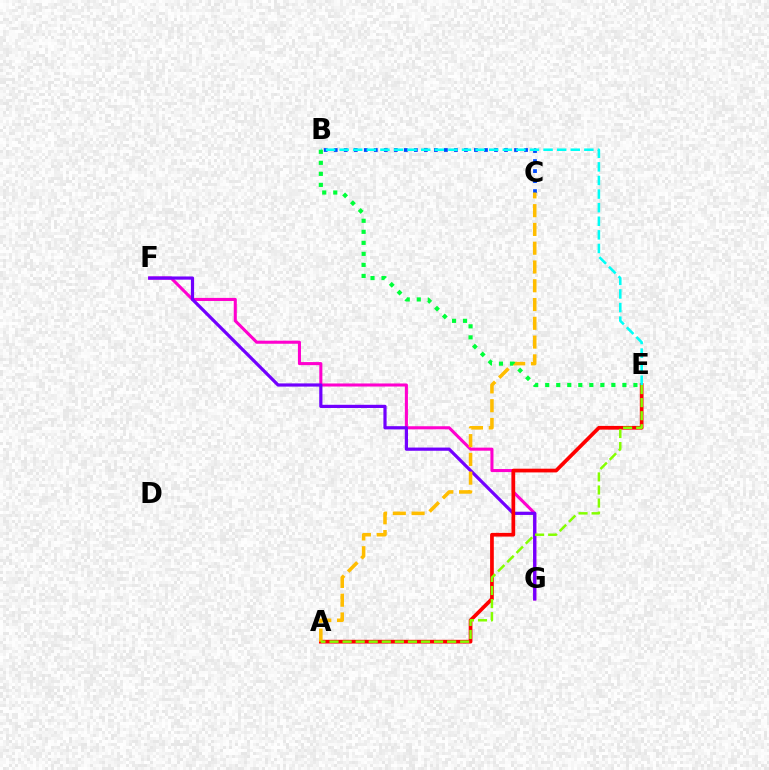{('F', 'G'): [{'color': '#ff00cf', 'line_style': 'solid', 'thickness': 2.21}, {'color': '#7200ff', 'line_style': 'solid', 'thickness': 2.3}], ('B', 'C'): [{'color': '#004bff', 'line_style': 'dotted', 'thickness': 2.72}], ('A', 'E'): [{'color': '#ff0000', 'line_style': 'solid', 'thickness': 2.68}, {'color': '#84ff00', 'line_style': 'dashed', 'thickness': 1.78}], ('A', 'C'): [{'color': '#ffbd00', 'line_style': 'dashed', 'thickness': 2.55}], ('B', 'E'): [{'color': '#00fff6', 'line_style': 'dashed', 'thickness': 1.85}, {'color': '#00ff39', 'line_style': 'dotted', 'thickness': 3.0}]}